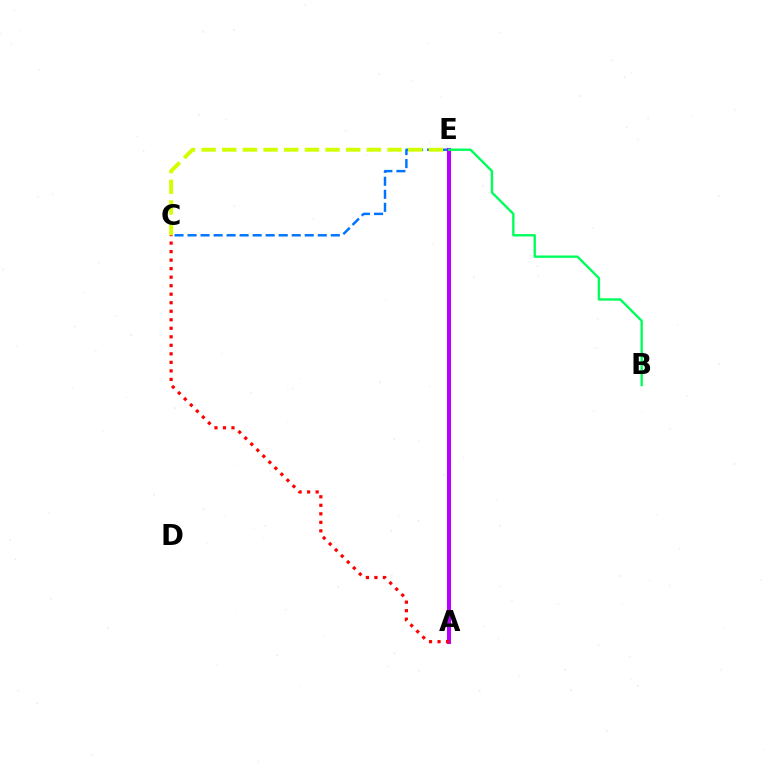{('C', 'E'): [{'color': '#0074ff', 'line_style': 'dashed', 'thickness': 1.77}, {'color': '#d1ff00', 'line_style': 'dashed', 'thickness': 2.81}], ('A', 'E'): [{'color': '#b900ff', 'line_style': 'solid', 'thickness': 2.92}], ('A', 'C'): [{'color': '#ff0000', 'line_style': 'dotted', 'thickness': 2.31}], ('B', 'E'): [{'color': '#00ff5c', 'line_style': 'solid', 'thickness': 1.72}]}